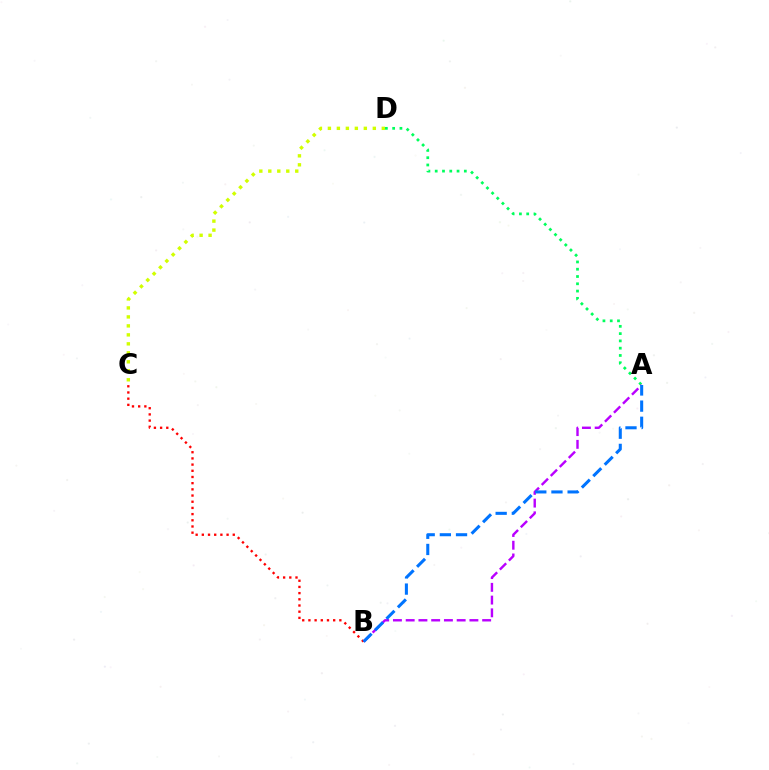{('C', 'D'): [{'color': '#d1ff00', 'line_style': 'dotted', 'thickness': 2.44}], ('A', 'D'): [{'color': '#00ff5c', 'line_style': 'dotted', 'thickness': 1.98}], ('A', 'B'): [{'color': '#b900ff', 'line_style': 'dashed', 'thickness': 1.73}, {'color': '#0074ff', 'line_style': 'dashed', 'thickness': 2.2}], ('B', 'C'): [{'color': '#ff0000', 'line_style': 'dotted', 'thickness': 1.68}]}